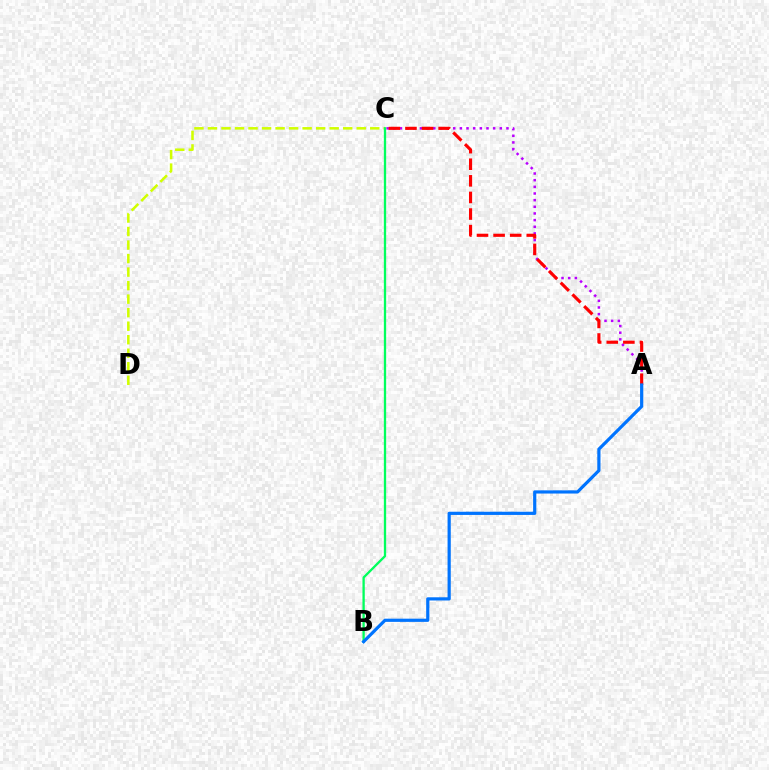{('A', 'C'): [{'color': '#b900ff', 'line_style': 'dotted', 'thickness': 1.81}, {'color': '#ff0000', 'line_style': 'dashed', 'thickness': 2.25}], ('C', 'D'): [{'color': '#d1ff00', 'line_style': 'dashed', 'thickness': 1.84}], ('B', 'C'): [{'color': '#00ff5c', 'line_style': 'solid', 'thickness': 1.66}], ('A', 'B'): [{'color': '#0074ff', 'line_style': 'solid', 'thickness': 2.3}]}